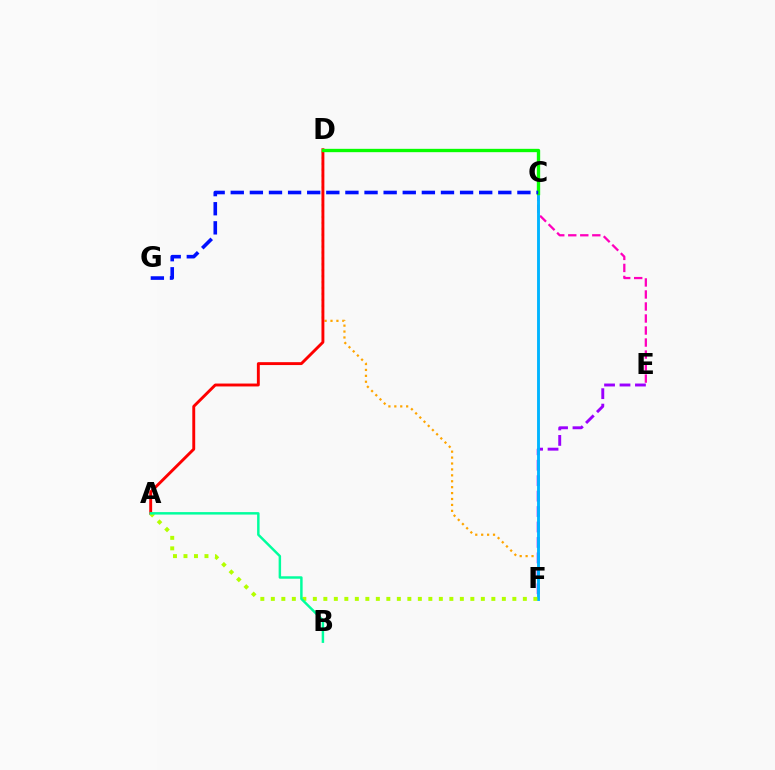{('C', 'E'): [{'color': '#ff00bd', 'line_style': 'dashed', 'thickness': 1.63}], ('D', 'F'): [{'color': '#ffa500', 'line_style': 'dotted', 'thickness': 1.61}], ('A', 'D'): [{'color': '#ff0000', 'line_style': 'solid', 'thickness': 2.09}], ('E', 'F'): [{'color': '#9b00ff', 'line_style': 'dashed', 'thickness': 2.1}], ('C', 'F'): [{'color': '#00b5ff', 'line_style': 'solid', 'thickness': 2.08}], ('A', 'F'): [{'color': '#b3ff00', 'line_style': 'dotted', 'thickness': 2.85}], ('C', 'D'): [{'color': '#08ff00', 'line_style': 'solid', 'thickness': 2.41}], ('A', 'B'): [{'color': '#00ff9d', 'line_style': 'solid', 'thickness': 1.77}], ('C', 'G'): [{'color': '#0010ff', 'line_style': 'dashed', 'thickness': 2.6}]}